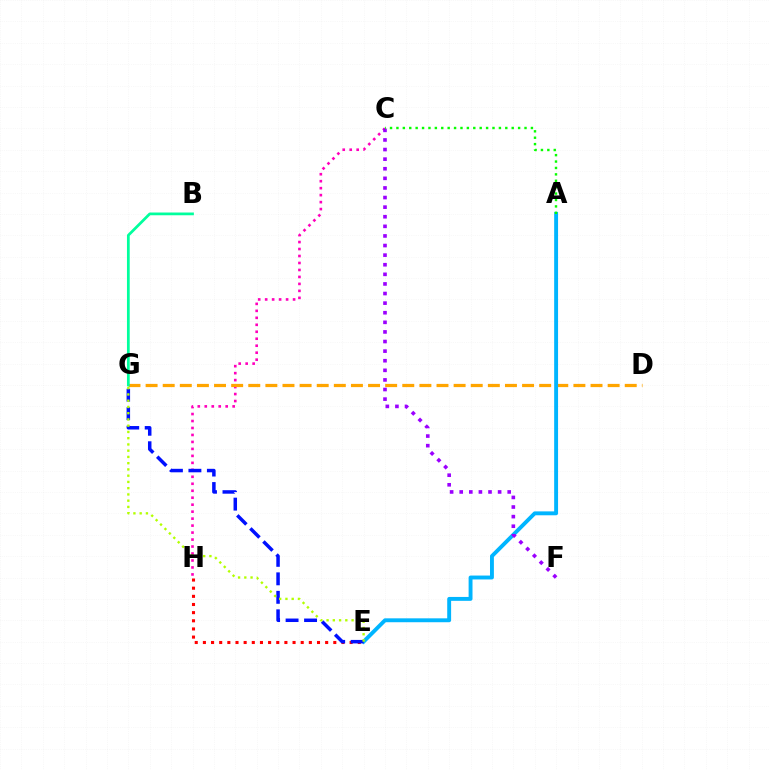{('C', 'H'): [{'color': '#ff00bd', 'line_style': 'dotted', 'thickness': 1.89}], ('E', 'H'): [{'color': '#ff0000', 'line_style': 'dotted', 'thickness': 2.21}], ('D', 'G'): [{'color': '#ffa500', 'line_style': 'dashed', 'thickness': 2.32}], ('A', 'E'): [{'color': '#00b5ff', 'line_style': 'solid', 'thickness': 2.8}], ('E', 'G'): [{'color': '#0010ff', 'line_style': 'dashed', 'thickness': 2.51}, {'color': '#b3ff00', 'line_style': 'dotted', 'thickness': 1.7}], ('C', 'F'): [{'color': '#9b00ff', 'line_style': 'dotted', 'thickness': 2.61}], ('A', 'C'): [{'color': '#08ff00', 'line_style': 'dotted', 'thickness': 1.74}], ('B', 'G'): [{'color': '#00ff9d', 'line_style': 'solid', 'thickness': 1.98}]}